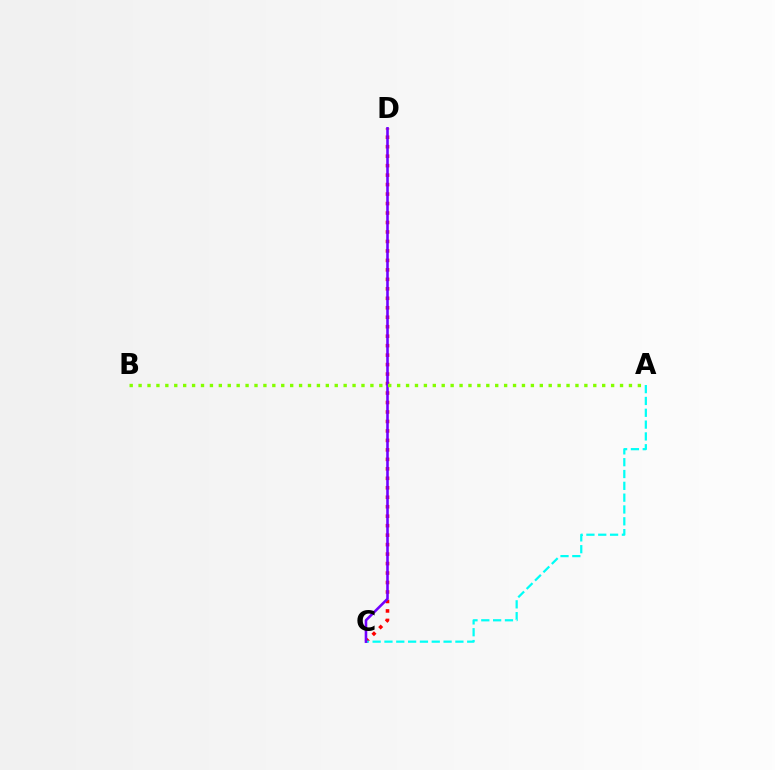{('C', 'D'): [{'color': '#ff0000', 'line_style': 'dotted', 'thickness': 2.57}, {'color': '#7200ff', 'line_style': 'solid', 'thickness': 1.86}], ('A', 'C'): [{'color': '#00fff6', 'line_style': 'dashed', 'thickness': 1.61}], ('A', 'B'): [{'color': '#84ff00', 'line_style': 'dotted', 'thickness': 2.42}]}